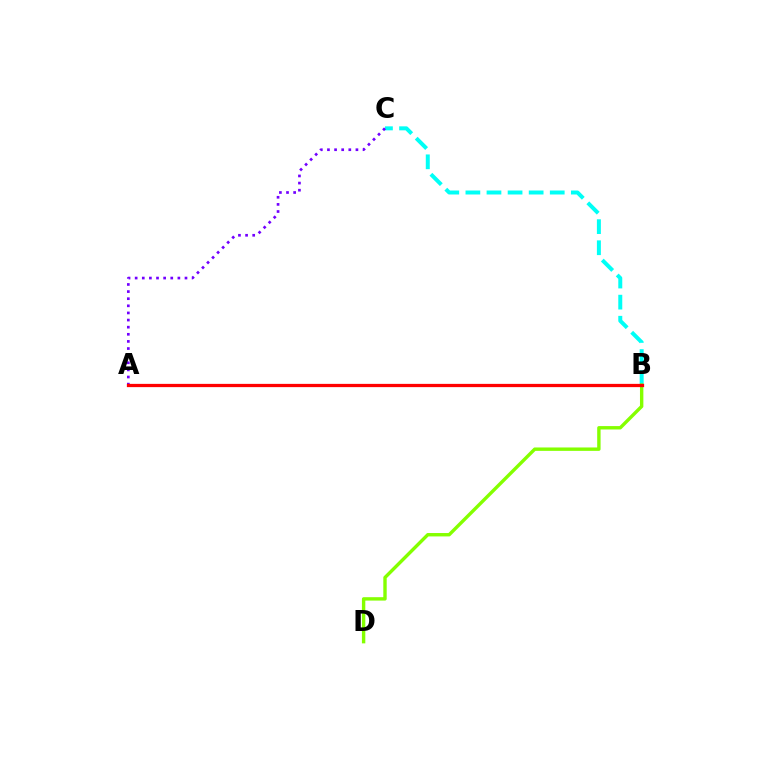{('B', 'C'): [{'color': '#00fff6', 'line_style': 'dashed', 'thickness': 2.86}], ('A', 'C'): [{'color': '#7200ff', 'line_style': 'dotted', 'thickness': 1.93}], ('B', 'D'): [{'color': '#84ff00', 'line_style': 'solid', 'thickness': 2.44}], ('A', 'B'): [{'color': '#ff0000', 'line_style': 'solid', 'thickness': 2.34}]}